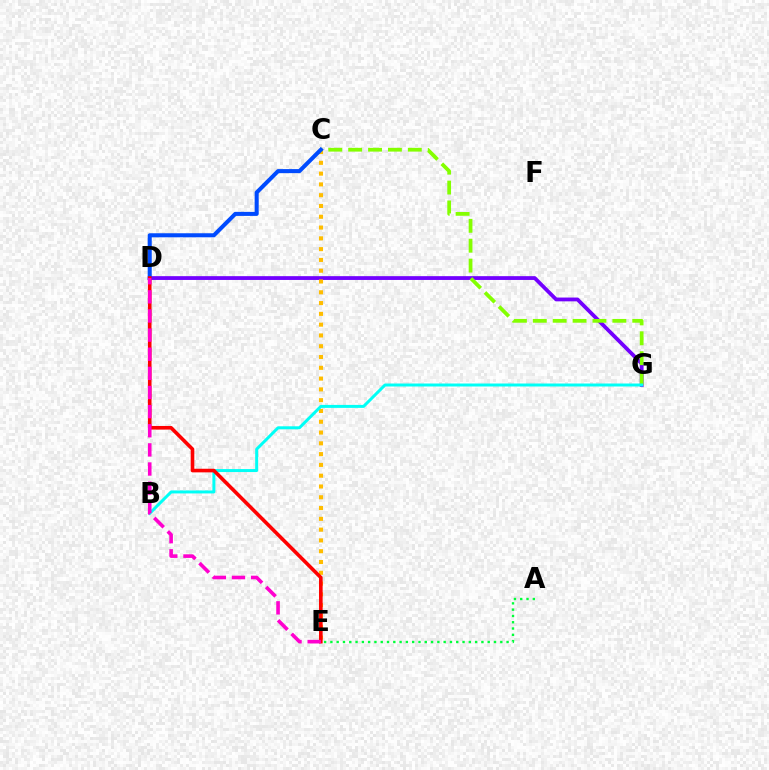{('A', 'E'): [{'color': '#00ff39', 'line_style': 'dotted', 'thickness': 1.71}], ('D', 'G'): [{'color': '#7200ff', 'line_style': 'solid', 'thickness': 2.73}], ('C', 'E'): [{'color': '#ffbd00', 'line_style': 'dotted', 'thickness': 2.93}], ('C', 'G'): [{'color': '#84ff00', 'line_style': 'dashed', 'thickness': 2.7}], ('C', 'D'): [{'color': '#004bff', 'line_style': 'solid', 'thickness': 2.91}], ('B', 'G'): [{'color': '#00fff6', 'line_style': 'solid', 'thickness': 2.15}], ('D', 'E'): [{'color': '#ff0000', 'line_style': 'solid', 'thickness': 2.6}, {'color': '#ff00cf', 'line_style': 'dashed', 'thickness': 2.6}]}